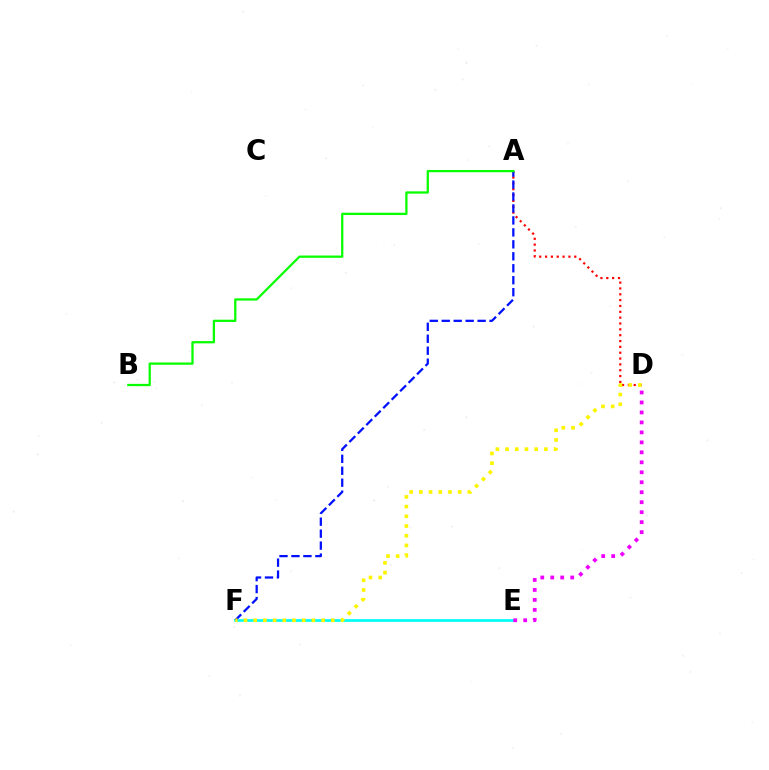{('E', 'F'): [{'color': '#00fff6', 'line_style': 'solid', 'thickness': 1.95}], ('D', 'E'): [{'color': '#ee00ff', 'line_style': 'dotted', 'thickness': 2.71}], ('A', 'D'): [{'color': '#ff0000', 'line_style': 'dotted', 'thickness': 1.59}], ('A', 'F'): [{'color': '#0010ff', 'line_style': 'dashed', 'thickness': 1.62}], ('D', 'F'): [{'color': '#fcf500', 'line_style': 'dotted', 'thickness': 2.64}], ('A', 'B'): [{'color': '#08ff00', 'line_style': 'solid', 'thickness': 1.63}]}